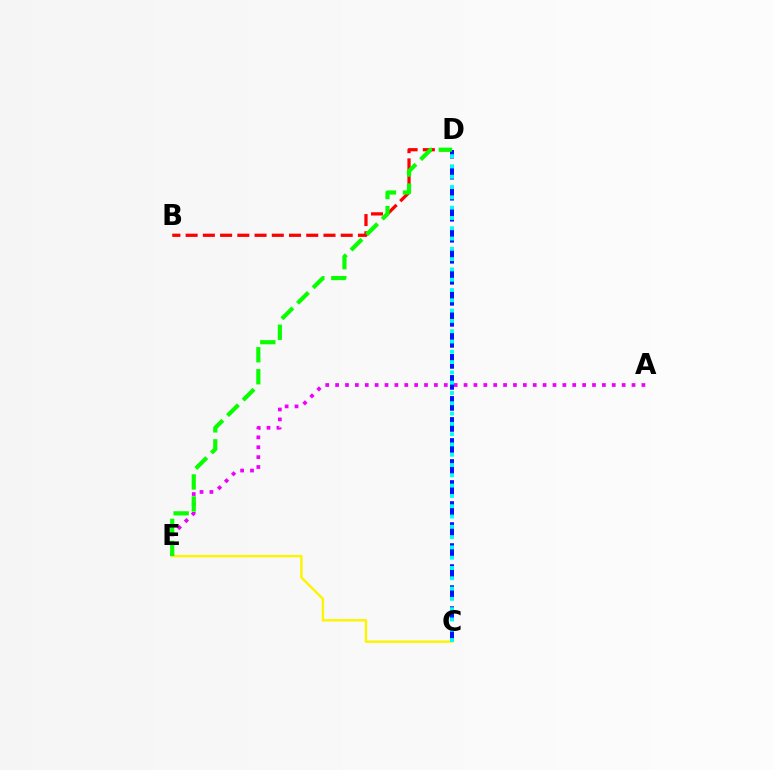{('A', 'E'): [{'color': '#ee00ff', 'line_style': 'dotted', 'thickness': 2.68}], ('B', 'D'): [{'color': '#ff0000', 'line_style': 'dashed', 'thickness': 2.34}], ('C', 'D'): [{'color': '#0010ff', 'line_style': 'dashed', 'thickness': 2.86}, {'color': '#00fff6', 'line_style': 'dotted', 'thickness': 2.8}], ('C', 'E'): [{'color': '#fcf500', 'line_style': 'solid', 'thickness': 1.74}], ('D', 'E'): [{'color': '#08ff00', 'line_style': 'dashed', 'thickness': 2.99}]}